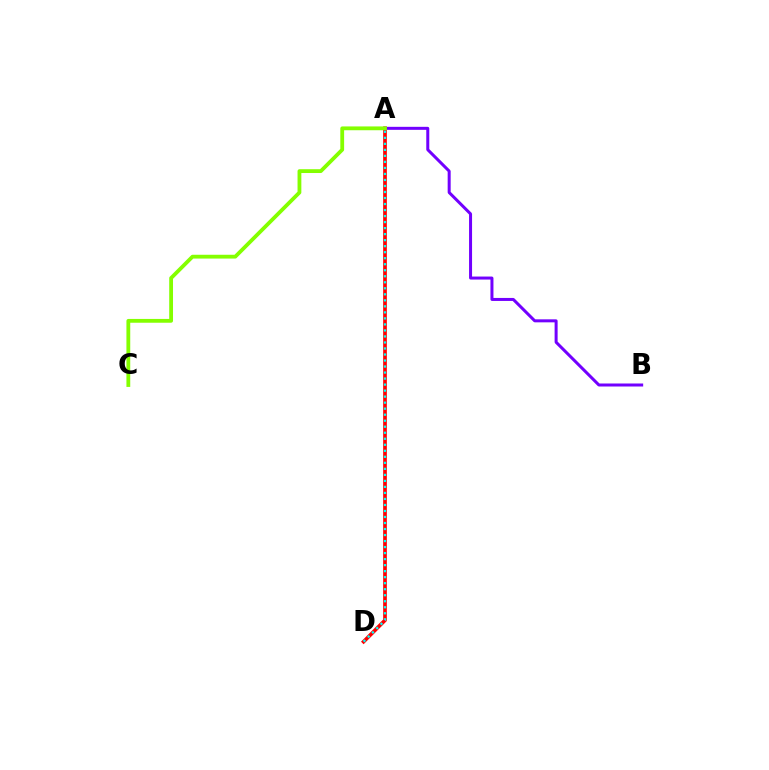{('A', 'D'): [{'color': '#ff0000', 'line_style': 'solid', 'thickness': 2.65}, {'color': '#00fff6', 'line_style': 'dotted', 'thickness': 1.64}], ('A', 'B'): [{'color': '#7200ff', 'line_style': 'solid', 'thickness': 2.16}], ('A', 'C'): [{'color': '#84ff00', 'line_style': 'solid', 'thickness': 2.74}]}